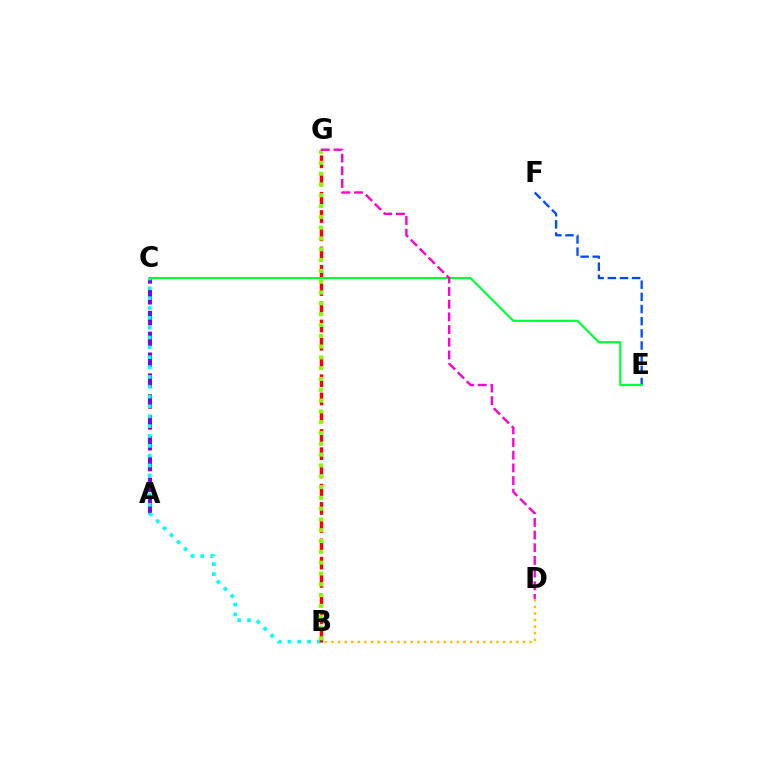{('A', 'C'): [{'color': '#7200ff', 'line_style': 'dashed', 'thickness': 2.83}], ('B', 'C'): [{'color': '#00fff6', 'line_style': 'dotted', 'thickness': 2.67}], ('B', 'G'): [{'color': '#ff0000', 'line_style': 'dashed', 'thickness': 2.48}, {'color': '#84ff00', 'line_style': 'dotted', 'thickness': 2.94}], ('E', 'F'): [{'color': '#004bff', 'line_style': 'dashed', 'thickness': 1.65}], ('B', 'D'): [{'color': '#ffbd00', 'line_style': 'dotted', 'thickness': 1.79}], ('C', 'E'): [{'color': '#00ff39', 'line_style': 'solid', 'thickness': 1.57}], ('D', 'G'): [{'color': '#ff00cf', 'line_style': 'dashed', 'thickness': 1.72}]}